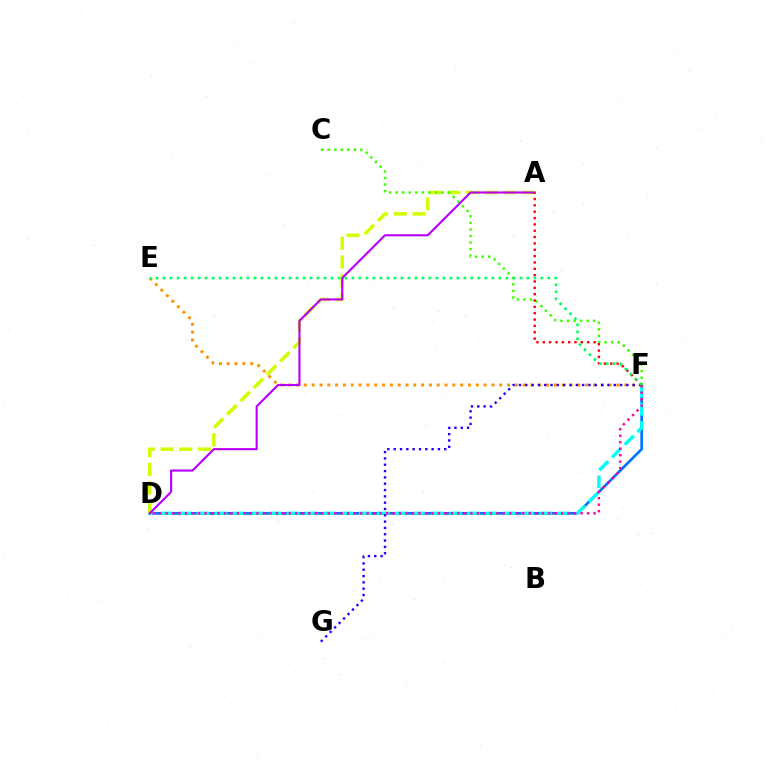{('D', 'F'): [{'color': '#0074ff', 'line_style': 'solid', 'thickness': 1.94}, {'color': '#00fff6', 'line_style': 'dashed', 'thickness': 2.45}, {'color': '#ff00ac', 'line_style': 'dotted', 'thickness': 1.76}], ('A', 'D'): [{'color': '#d1ff00', 'line_style': 'dashed', 'thickness': 2.54}, {'color': '#b900ff', 'line_style': 'solid', 'thickness': 1.53}], ('E', 'F'): [{'color': '#ff9400', 'line_style': 'dotted', 'thickness': 2.12}, {'color': '#00ff5c', 'line_style': 'dotted', 'thickness': 1.9}], ('F', 'G'): [{'color': '#2500ff', 'line_style': 'dotted', 'thickness': 1.72}], ('C', 'F'): [{'color': '#3dff00', 'line_style': 'dotted', 'thickness': 1.78}], ('A', 'F'): [{'color': '#ff0000', 'line_style': 'dotted', 'thickness': 1.72}]}